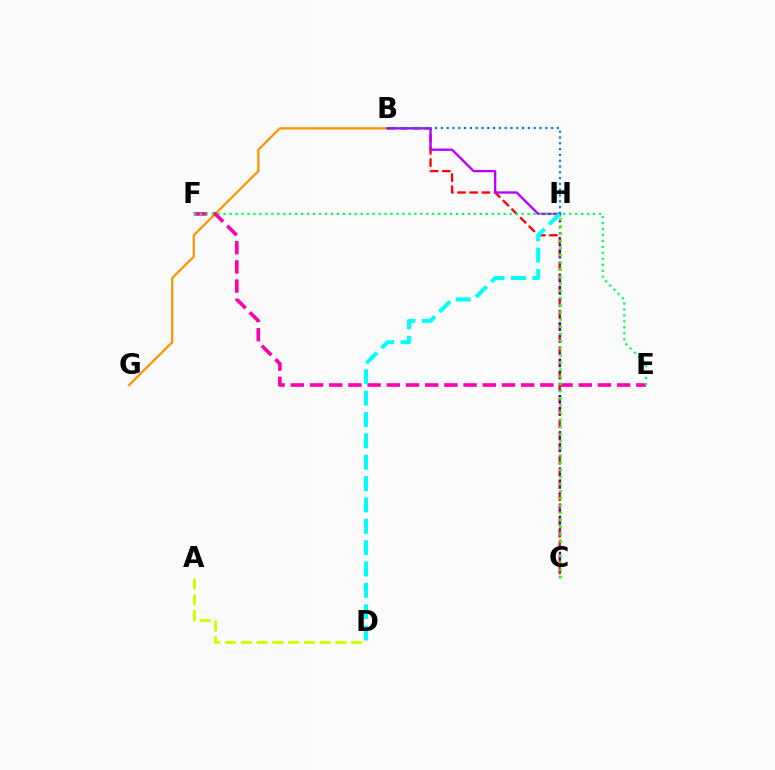{('B', 'G'): [{'color': '#ff9400', 'line_style': 'solid', 'thickness': 1.62}], ('E', 'F'): [{'color': '#ff00ac', 'line_style': 'dashed', 'thickness': 2.61}, {'color': '#00ff5c', 'line_style': 'dotted', 'thickness': 1.62}], ('B', 'C'): [{'color': '#ff0000', 'line_style': 'dashed', 'thickness': 1.65}], ('B', 'H'): [{'color': '#b900ff', 'line_style': 'solid', 'thickness': 1.69}, {'color': '#0074ff', 'line_style': 'dotted', 'thickness': 1.58}], ('C', 'H'): [{'color': '#2500ff', 'line_style': 'dotted', 'thickness': 1.64}, {'color': '#3dff00', 'line_style': 'dotted', 'thickness': 1.94}], ('A', 'D'): [{'color': '#d1ff00', 'line_style': 'dashed', 'thickness': 2.14}], ('D', 'H'): [{'color': '#00fff6', 'line_style': 'dashed', 'thickness': 2.9}]}